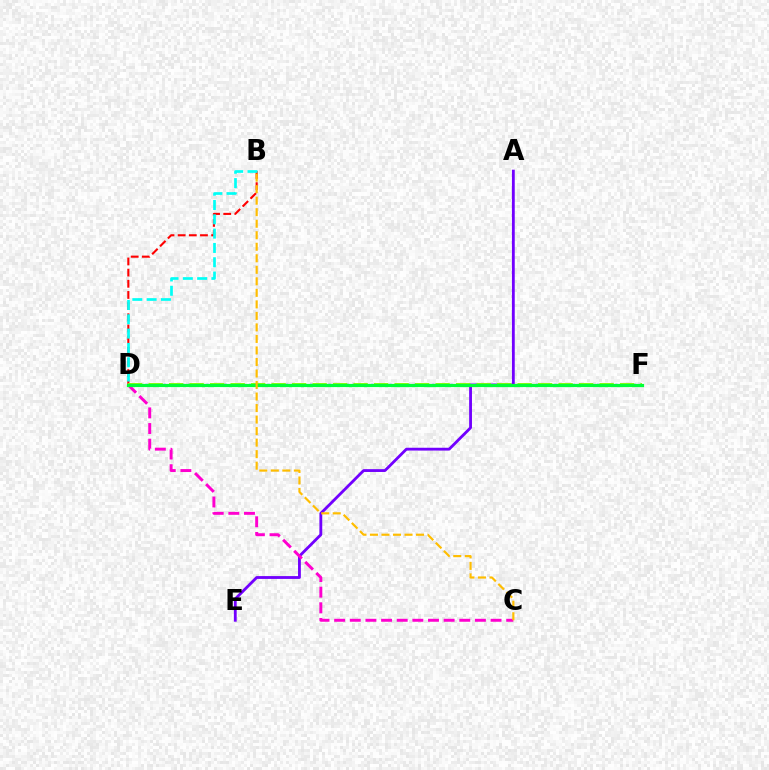{('D', 'F'): [{'color': '#004bff', 'line_style': 'dotted', 'thickness': 1.66}, {'color': '#84ff00', 'line_style': 'dashed', 'thickness': 2.78}, {'color': '#00ff39', 'line_style': 'solid', 'thickness': 2.29}], ('A', 'E'): [{'color': '#7200ff', 'line_style': 'solid', 'thickness': 2.03}], ('B', 'D'): [{'color': '#ff0000', 'line_style': 'dashed', 'thickness': 1.52}, {'color': '#00fff6', 'line_style': 'dashed', 'thickness': 1.94}], ('C', 'D'): [{'color': '#ff00cf', 'line_style': 'dashed', 'thickness': 2.12}], ('B', 'C'): [{'color': '#ffbd00', 'line_style': 'dashed', 'thickness': 1.57}]}